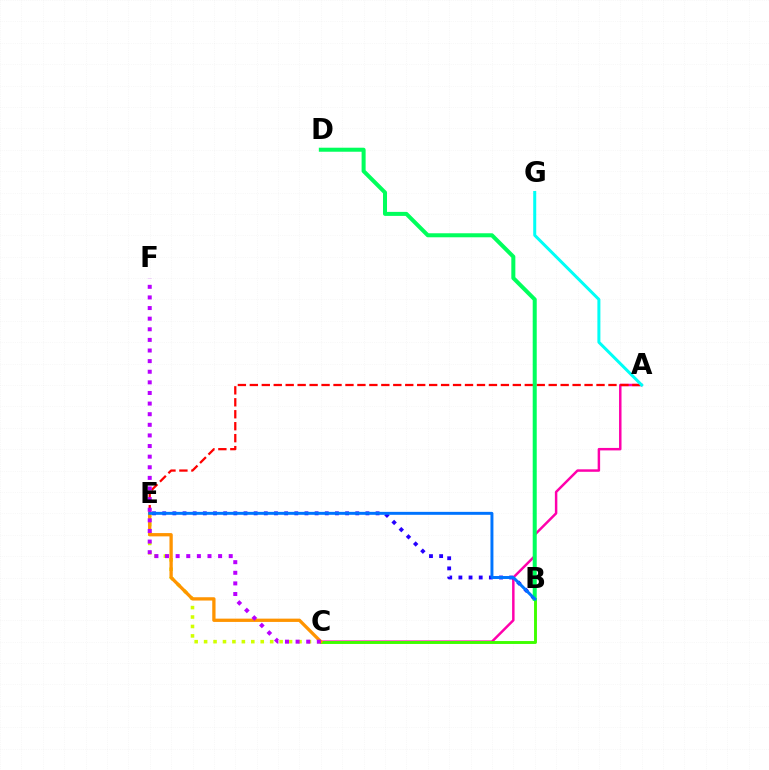{('A', 'C'): [{'color': '#ff00ac', 'line_style': 'solid', 'thickness': 1.78}], ('B', 'C'): [{'color': '#3dff00', 'line_style': 'solid', 'thickness': 2.09}], ('C', 'E'): [{'color': '#d1ff00', 'line_style': 'dotted', 'thickness': 2.56}, {'color': '#ff9400', 'line_style': 'solid', 'thickness': 2.37}], ('A', 'E'): [{'color': '#ff0000', 'line_style': 'dashed', 'thickness': 1.62}], ('B', 'E'): [{'color': '#2500ff', 'line_style': 'dotted', 'thickness': 2.76}, {'color': '#0074ff', 'line_style': 'solid', 'thickness': 2.13}], ('A', 'G'): [{'color': '#00fff6', 'line_style': 'solid', 'thickness': 2.17}], ('B', 'D'): [{'color': '#00ff5c', 'line_style': 'solid', 'thickness': 2.89}], ('C', 'F'): [{'color': '#b900ff', 'line_style': 'dotted', 'thickness': 2.88}]}